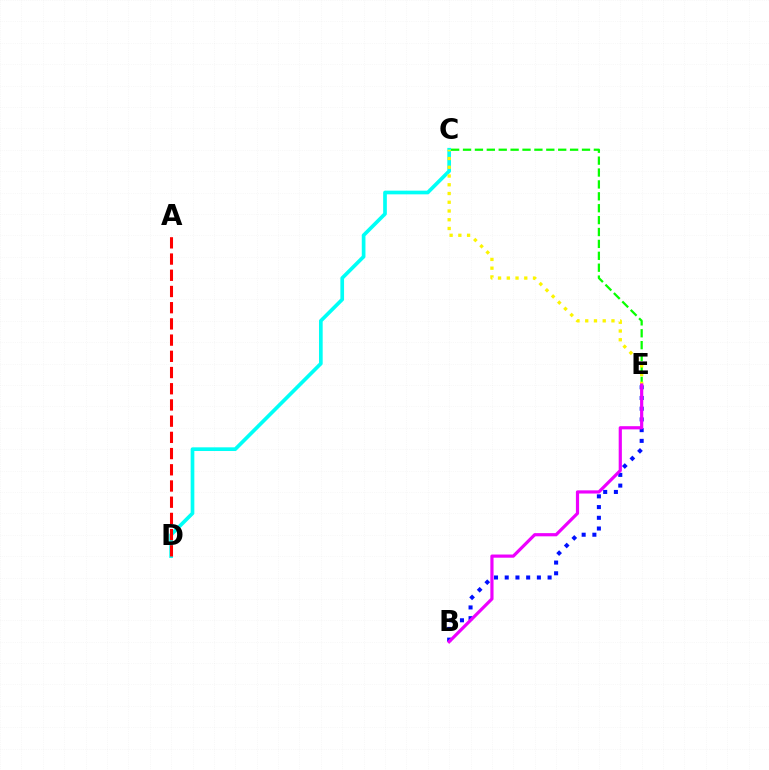{('C', 'E'): [{'color': '#08ff00', 'line_style': 'dashed', 'thickness': 1.62}, {'color': '#fcf500', 'line_style': 'dotted', 'thickness': 2.38}], ('C', 'D'): [{'color': '#00fff6', 'line_style': 'solid', 'thickness': 2.65}], ('A', 'D'): [{'color': '#ff0000', 'line_style': 'dashed', 'thickness': 2.2}], ('B', 'E'): [{'color': '#0010ff', 'line_style': 'dotted', 'thickness': 2.91}, {'color': '#ee00ff', 'line_style': 'solid', 'thickness': 2.29}]}